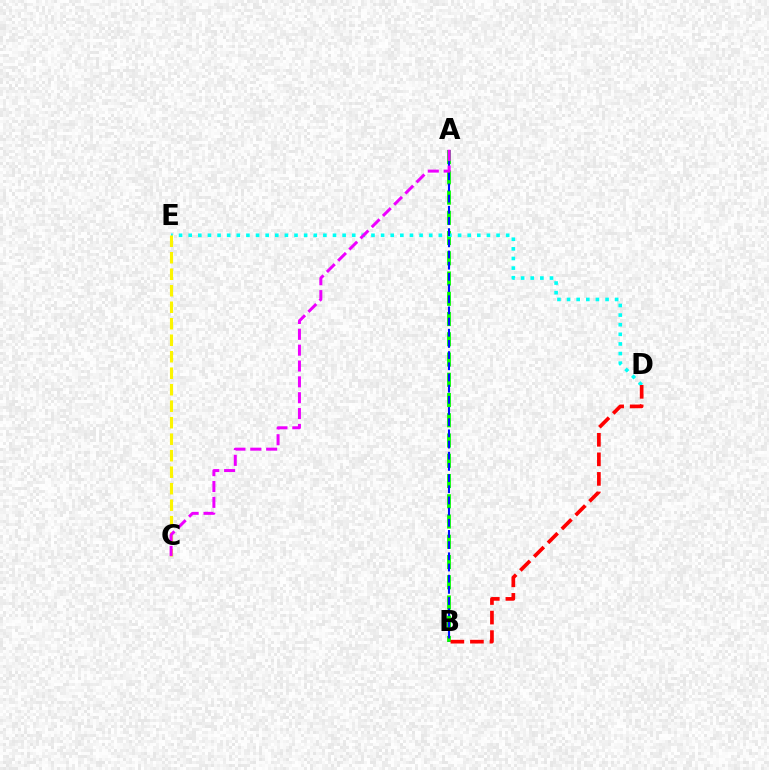{('A', 'B'): [{'color': '#08ff00', 'line_style': 'dashed', 'thickness': 2.75}, {'color': '#0010ff', 'line_style': 'dashed', 'thickness': 1.52}], ('D', 'E'): [{'color': '#00fff6', 'line_style': 'dotted', 'thickness': 2.61}], ('C', 'E'): [{'color': '#fcf500', 'line_style': 'dashed', 'thickness': 2.24}], ('A', 'C'): [{'color': '#ee00ff', 'line_style': 'dashed', 'thickness': 2.15}], ('B', 'D'): [{'color': '#ff0000', 'line_style': 'dashed', 'thickness': 2.66}]}